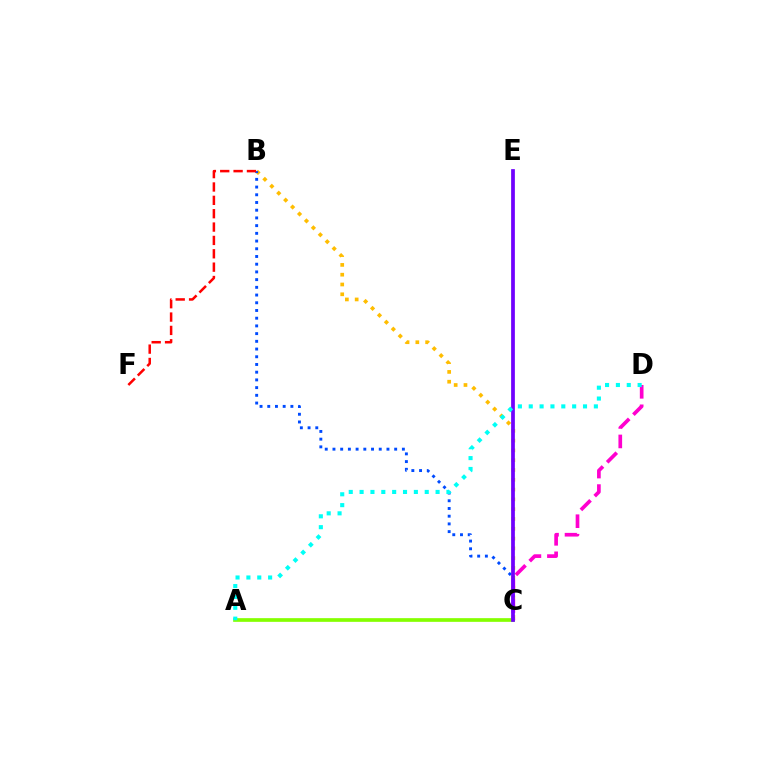{('B', 'C'): [{'color': '#ffbd00', 'line_style': 'dotted', 'thickness': 2.66}, {'color': '#004bff', 'line_style': 'dotted', 'thickness': 2.1}], ('C', 'E'): [{'color': '#00ff39', 'line_style': 'solid', 'thickness': 1.67}, {'color': '#7200ff', 'line_style': 'solid', 'thickness': 2.67}], ('A', 'C'): [{'color': '#84ff00', 'line_style': 'solid', 'thickness': 2.65}], ('C', 'D'): [{'color': '#ff00cf', 'line_style': 'dashed', 'thickness': 2.65}], ('B', 'F'): [{'color': '#ff0000', 'line_style': 'dashed', 'thickness': 1.81}], ('A', 'D'): [{'color': '#00fff6', 'line_style': 'dotted', 'thickness': 2.95}]}